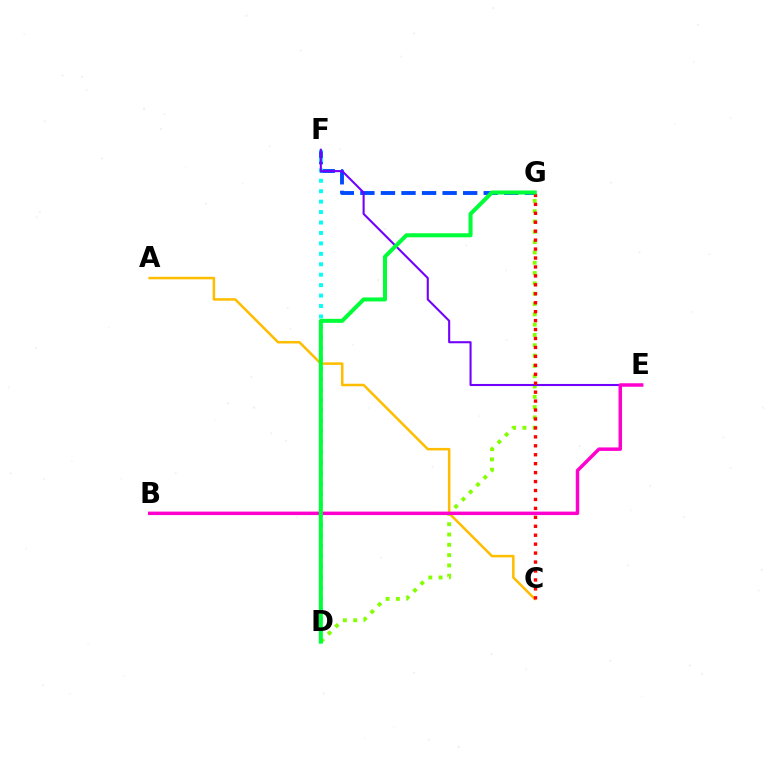{('F', 'G'): [{'color': '#004bff', 'line_style': 'dashed', 'thickness': 2.79}], ('A', 'C'): [{'color': '#ffbd00', 'line_style': 'solid', 'thickness': 1.82}], ('D', 'F'): [{'color': '#00fff6', 'line_style': 'dotted', 'thickness': 2.84}], ('D', 'G'): [{'color': '#84ff00', 'line_style': 'dotted', 'thickness': 2.8}, {'color': '#00ff39', 'line_style': 'solid', 'thickness': 2.9}], ('E', 'F'): [{'color': '#7200ff', 'line_style': 'solid', 'thickness': 1.5}], ('B', 'E'): [{'color': '#ff00cf', 'line_style': 'solid', 'thickness': 2.51}], ('C', 'G'): [{'color': '#ff0000', 'line_style': 'dotted', 'thickness': 2.43}]}